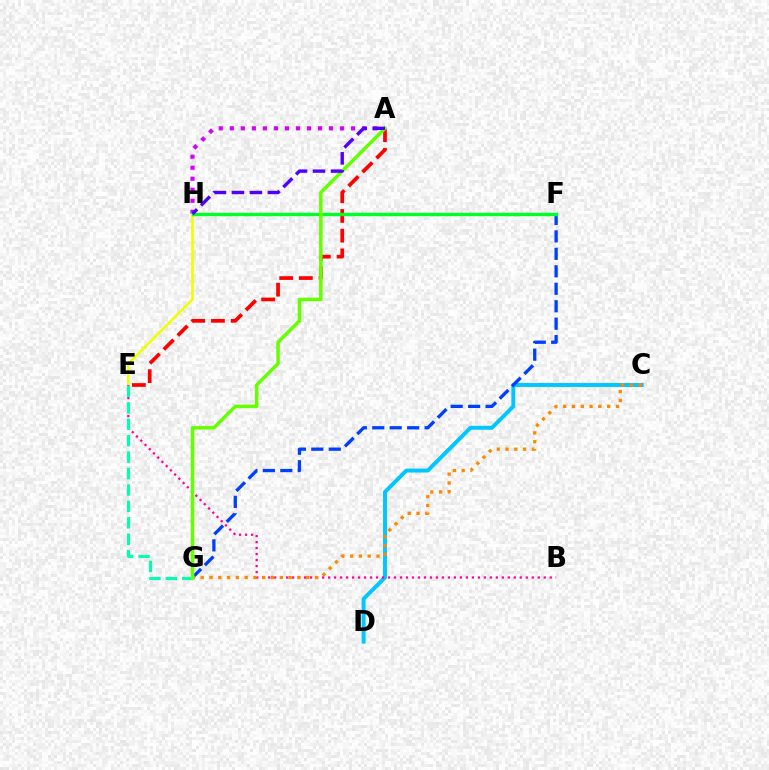{('A', 'H'): [{'color': '#d600ff', 'line_style': 'dotted', 'thickness': 3.0}, {'color': '#4f00ff', 'line_style': 'dashed', 'thickness': 2.44}], ('C', 'D'): [{'color': '#00c7ff', 'line_style': 'solid', 'thickness': 2.84}], ('E', 'H'): [{'color': '#eeff00', 'line_style': 'solid', 'thickness': 1.87}], ('B', 'E'): [{'color': '#ff00a0', 'line_style': 'dotted', 'thickness': 1.63}], ('F', 'G'): [{'color': '#003fff', 'line_style': 'dashed', 'thickness': 2.37}], ('A', 'E'): [{'color': '#ff0000', 'line_style': 'dashed', 'thickness': 2.68}], ('C', 'G'): [{'color': '#ff8800', 'line_style': 'dotted', 'thickness': 2.39}], ('F', 'H'): [{'color': '#00ff27', 'line_style': 'solid', 'thickness': 2.44}], ('E', 'G'): [{'color': '#00ffaf', 'line_style': 'dashed', 'thickness': 2.23}], ('A', 'G'): [{'color': '#66ff00', 'line_style': 'solid', 'thickness': 2.52}]}